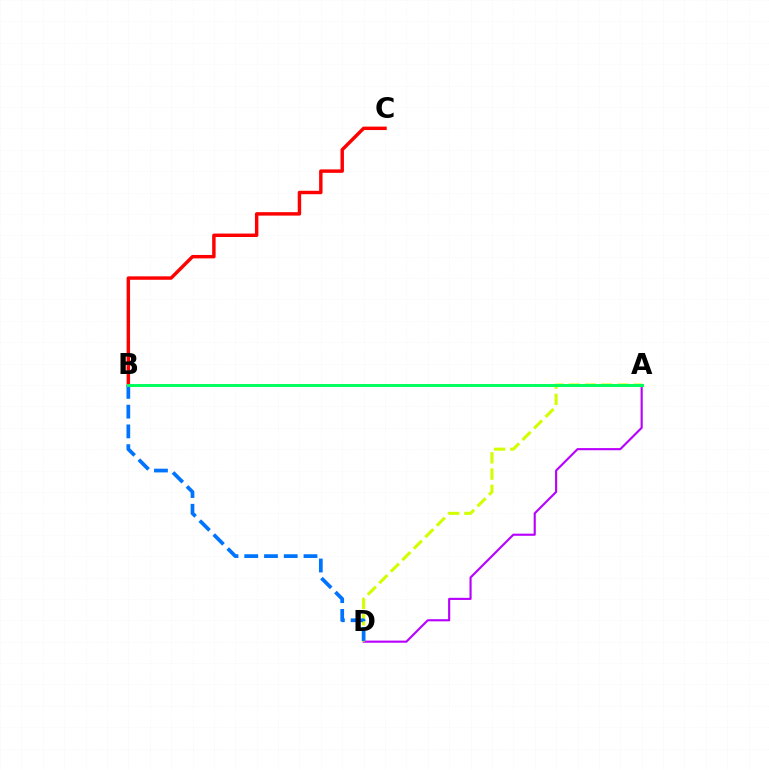{('A', 'D'): [{'color': '#b900ff', 'line_style': 'solid', 'thickness': 1.53}, {'color': '#d1ff00', 'line_style': 'dashed', 'thickness': 2.21}], ('B', 'C'): [{'color': '#ff0000', 'line_style': 'solid', 'thickness': 2.47}], ('B', 'D'): [{'color': '#0074ff', 'line_style': 'dashed', 'thickness': 2.68}], ('A', 'B'): [{'color': '#00ff5c', 'line_style': 'solid', 'thickness': 2.11}]}